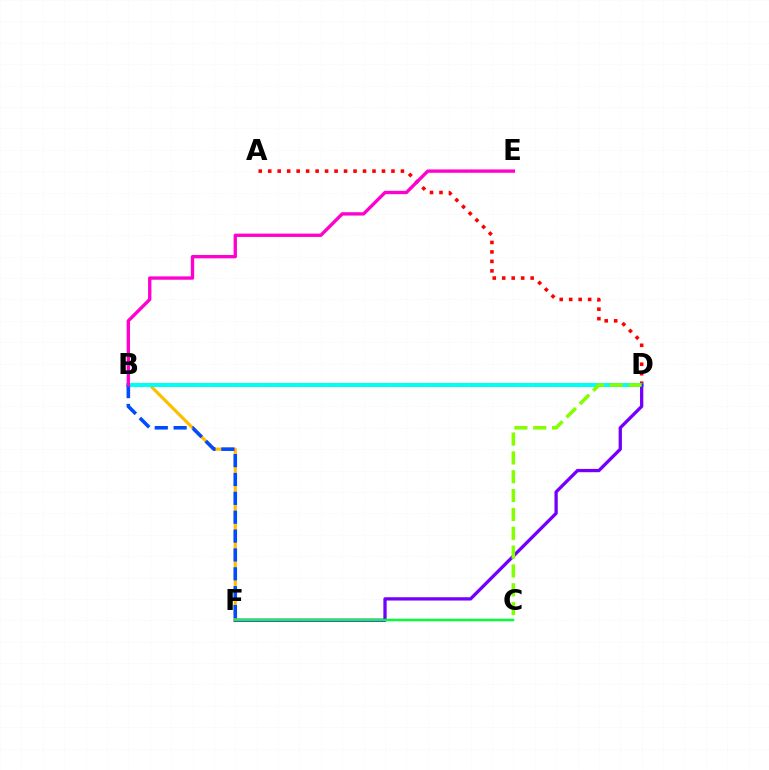{('B', 'F'): [{'color': '#ffbd00', 'line_style': 'solid', 'thickness': 2.27}, {'color': '#004bff', 'line_style': 'dashed', 'thickness': 2.56}], ('A', 'D'): [{'color': '#ff0000', 'line_style': 'dotted', 'thickness': 2.58}], ('B', 'D'): [{'color': '#00fff6', 'line_style': 'solid', 'thickness': 2.93}], ('D', 'F'): [{'color': '#7200ff', 'line_style': 'solid', 'thickness': 2.37}], ('C', 'D'): [{'color': '#84ff00', 'line_style': 'dashed', 'thickness': 2.56}], ('B', 'E'): [{'color': '#ff00cf', 'line_style': 'solid', 'thickness': 2.41}], ('C', 'F'): [{'color': '#00ff39', 'line_style': 'solid', 'thickness': 1.79}]}